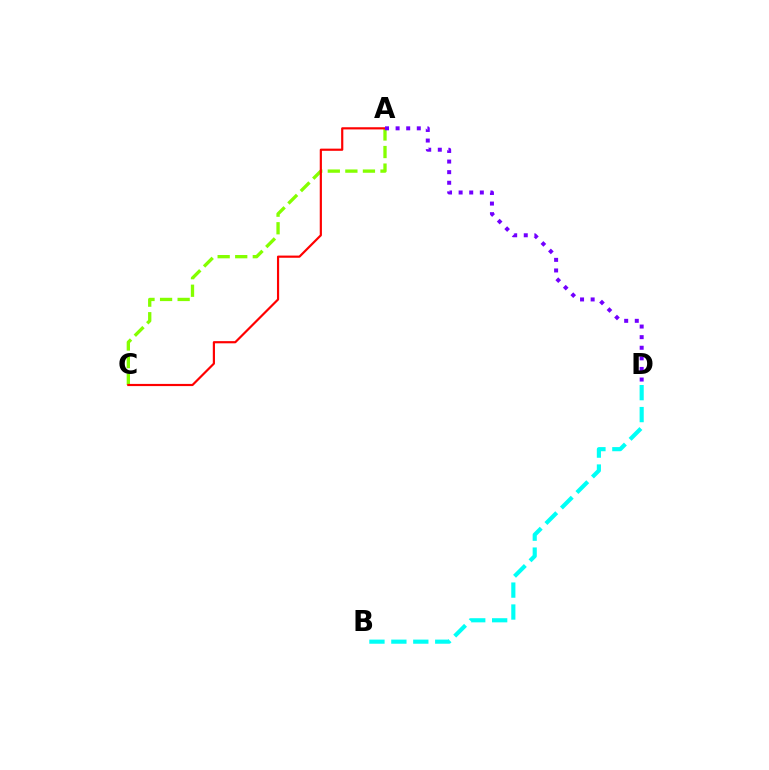{('A', 'C'): [{'color': '#84ff00', 'line_style': 'dashed', 'thickness': 2.39}, {'color': '#ff0000', 'line_style': 'solid', 'thickness': 1.57}], ('B', 'D'): [{'color': '#00fff6', 'line_style': 'dashed', 'thickness': 2.98}], ('A', 'D'): [{'color': '#7200ff', 'line_style': 'dotted', 'thickness': 2.88}]}